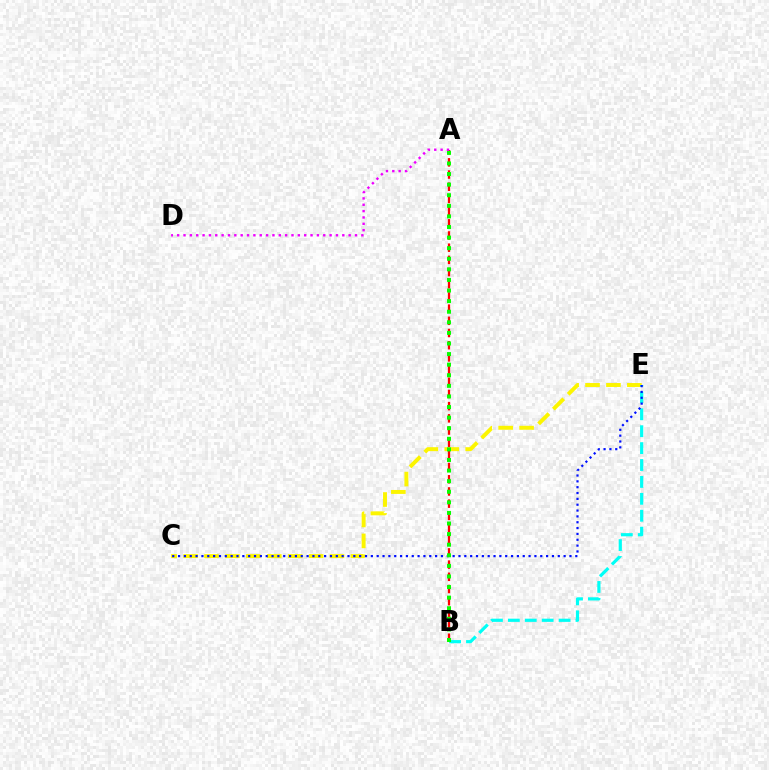{('C', 'E'): [{'color': '#fcf500', 'line_style': 'dashed', 'thickness': 2.84}, {'color': '#0010ff', 'line_style': 'dotted', 'thickness': 1.59}], ('B', 'E'): [{'color': '#00fff6', 'line_style': 'dashed', 'thickness': 2.3}], ('A', 'B'): [{'color': '#ff0000', 'line_style': 'dashed', 'thickness': 1.66}, {'color': '#08ff00', 'line_style': 'dotted', 'thickness': 2.88}], ('A', 'D'): [{'color': '#ee00ff', 'line_style': 'dotted', 'thickness': 1.73}]}